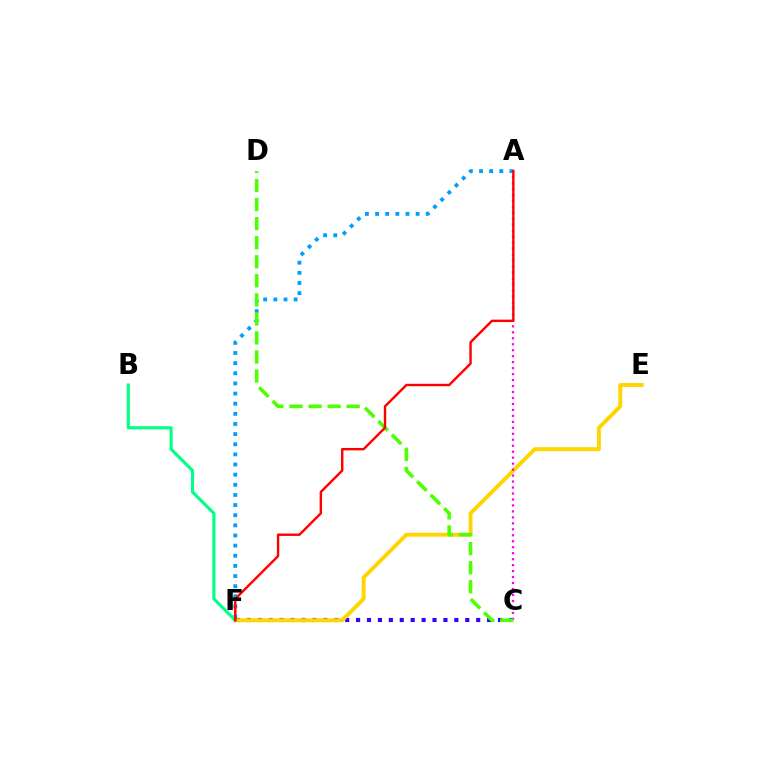{('C', 'F'): [{'color': '#3700ff', 'line_style': 'dotted', 'thickness': 2.97}], ('E', 'F'): [{'color': '#ffd500', 'line_style': 'solid', 'thickness': 2.82}], ('A', 'F'): [{'color': '#009eff', 'line_style': 'dotted', 'thickness': 2.75}, {'color': '#ff0000', 'line_style': 'solid', 'thickness': 1.73}], ('A', 'C'): [{'color': '#ff00ed', 'line_style': 'dotted', 'thickness': 1.62}], ('B', 'F'): [{'color': '#00ff86', 'line_style': 'solid', 'thickness': 2.24}], ('C', 'D'): [{'color': '#4fff00', 'line_style': 'dashed', 'thickness': 2.59}]}